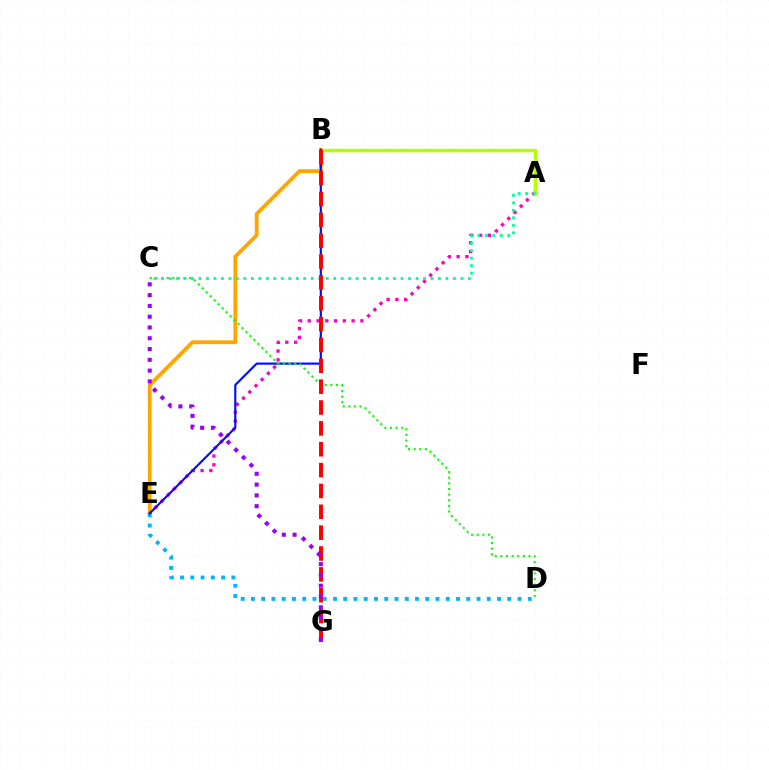{('B', 'E'): [{'color': '#ffa500', 'line_style': 'solid', 'thickness': 2.73}, {'color': '#0010ff', 'line_style': 'solid', 'thickness': 1.55}], ('A', 'E'): [{'color': '#ff00bd', 'line_style': 'dotted', 'thickness': 2.38}], ('A', 'B'): [{'color': '#b3ff00', 'line_style': 'solid', 'thickness': 2.48}], ('D', 'E'): [{'color': '#00b5ff', 'line_style': 'dotted', 'thickness': 2.79}], ('C', 'D'): [{'color': '#08ff00', 'line_style': 'dotted', 'thickness': 1.53}], ('A', 'C'): [{'color': '#00ff9d', 'line_style': 'dotted', 'thickness': 2.03}], ('B', 'G'): [{'color': '#ff0000', 'line_style': 'dashed', 'thickness': 2.83}], ('C', 'G'): [{'color': '#9b00ff', 'line_style': 'dotted', 'thickness': 2.93}]}